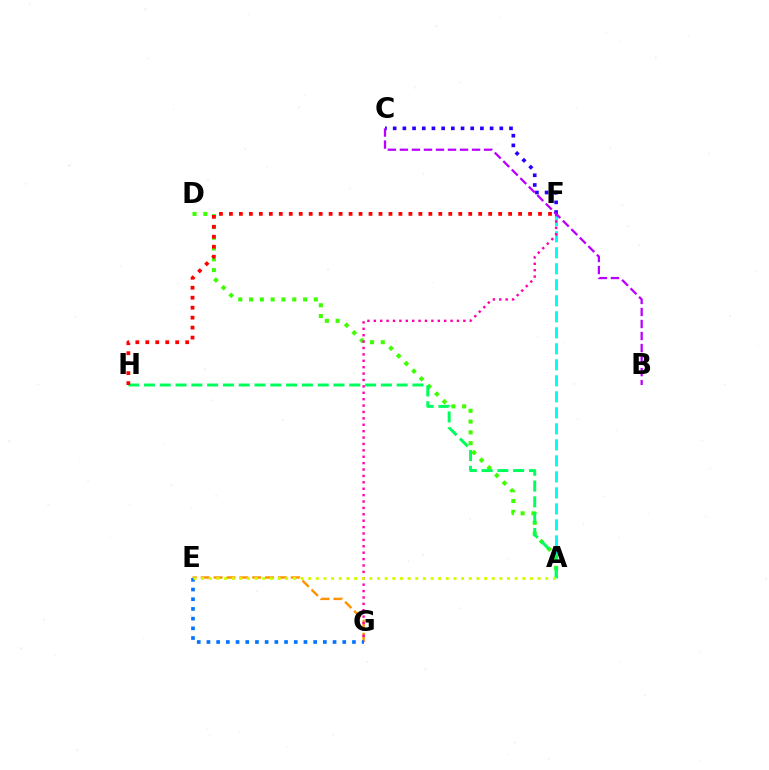{('A', 'F'): [{'color': '#00fff6', 'line_style': 'dashed', 'thickness': 2.17}], ('A', 'D'): [{'color': '#3dff00', 'line_style': 'dotted', 'thickness': 2.93}], ('C', 'F'): [{'color': '#2500ff', 'line_style': 'dotted', 'thickness': 2.63}], ('A', 'H'): [{'color': '#00ff5c', 'line_style': 'dashed', 'thickness': 2.15}], ('E', 'G'): [{'color': '#ff9400', 'line_style': 'dashed', 'thickness': 1.75}, {'color': '#0074ff', 'line_style': 'dotted', 'thickness': 2.64}], ('F', 'G'): [{'color': '#ff00ac', 'line_style': 'dotted', 'thickness': 1.74}], ('F', 'H'): [{'color': '#ff0000', 'line_style': 'dotted', 'thickness': 2.71}], ('A', 'E'): [{'color': '#d1ff00', 'line_style': 'dotted', 'thickness': 2.08}], ('B', 'C'): [{'color': '#b900ff', 'line_style': 'dashed', 'thickness': 1.63}]}